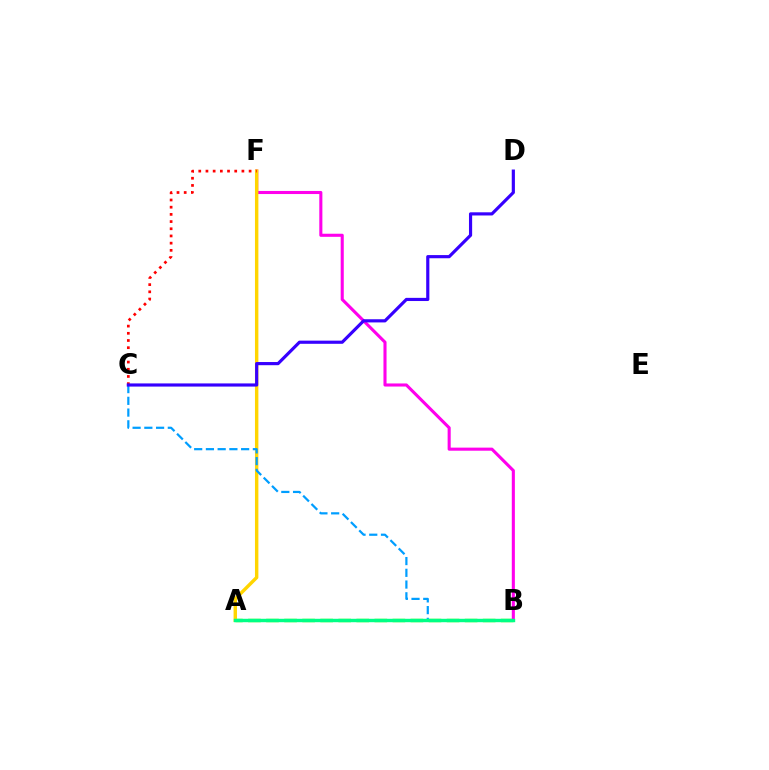{('A', 'B'): [{'color': '#4fff00', 'line_style': 'dashed', 'thickness': 2.45}, {'color': '#00ff86', 'line_style': 'solid', 'thickness': 2.46}], ('B', 'F'): [{'color': '#ff00ed', 'line_style': 'solid', 'thickness': 2.22}], ('A', 'F'): [{'color': '#ffd500', 'line_style': 'solid', 'thickness': 2.46}], ('C', 'F'): [{'color': '#ff0000', 'line_style': 'dotted', 'thickness': 1.95}], ('B', 'C'): [{'color': '#009eff', 'line_style': 'dashed', 'thickness': 1.59}], ('C', 'D'): [{'color': '#3700ff', 'line_style': 'solid', 'thickness': 2.28}]}